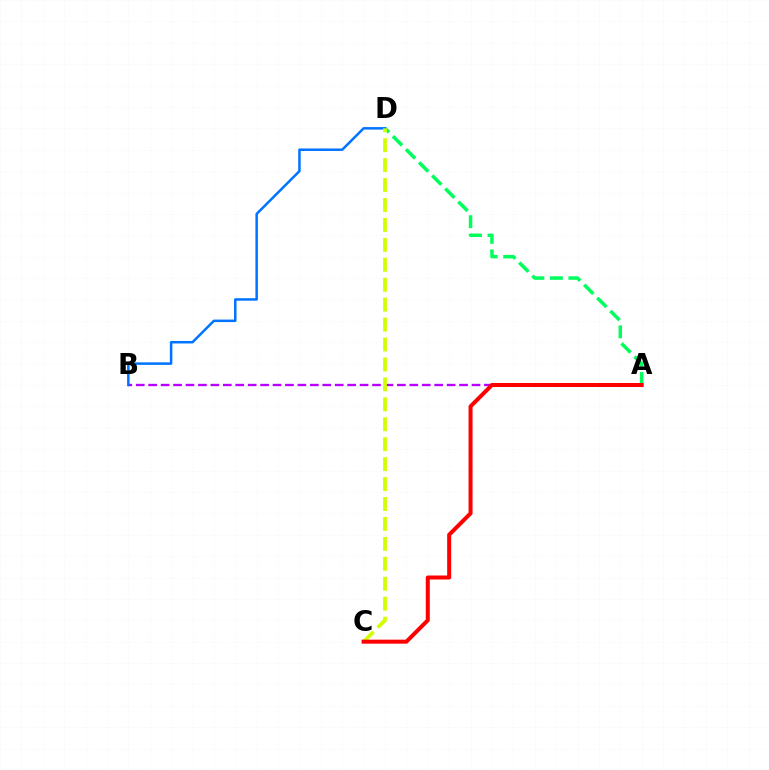{('A', 'D'): [{'color': '#00ff5c', 'line_style': 'dashed', 'thickness': 2.52}], ('A', 'B'): [{'color': '#b900ff', 'line_style': 'dashed', 'thickness': 1.69}], ('B', 'D'): [{'color': '#0074ff', 'line_style': 'solid', 'thickness': 1.8}], ('C', 'D'): [{'color': '#d1ff00', 'line_style': 'dashed', 'thickness': 2.71}], ('A', 'C'): [{'color': '#ff0000', 'line_style': 'solid', 'thickness': 2.89}]}